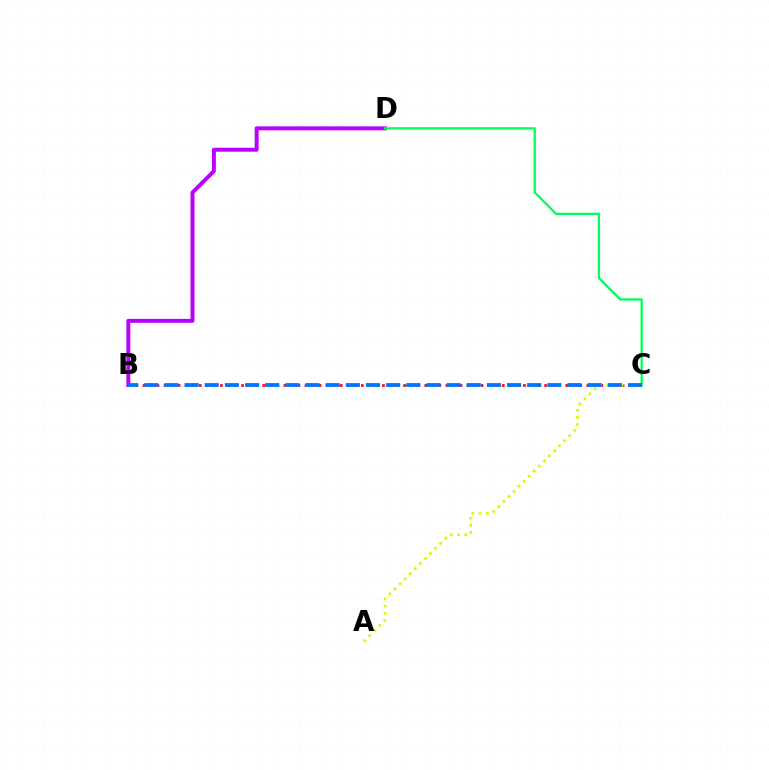{('B', 'C'): [{'color': '#ff0000', 'line_style': 'dotted', 'thickness': 1.91}, {'color': '#0074ff', 'line_style': 'dashed', 'thickness': 2.74}], ('A', 'C'): [{'color': '#d1ff00', 'line_style': 'dotted', 'thickness': 1.95}], ('B', 'D'): [{'color': '#b900ff', 'line_style': 'solid', 'thickness': 2.85}], ('C', 'D'): [{'color': '#00ff5c', 'line_style': 'solid', 'thickness': 1.67}]}